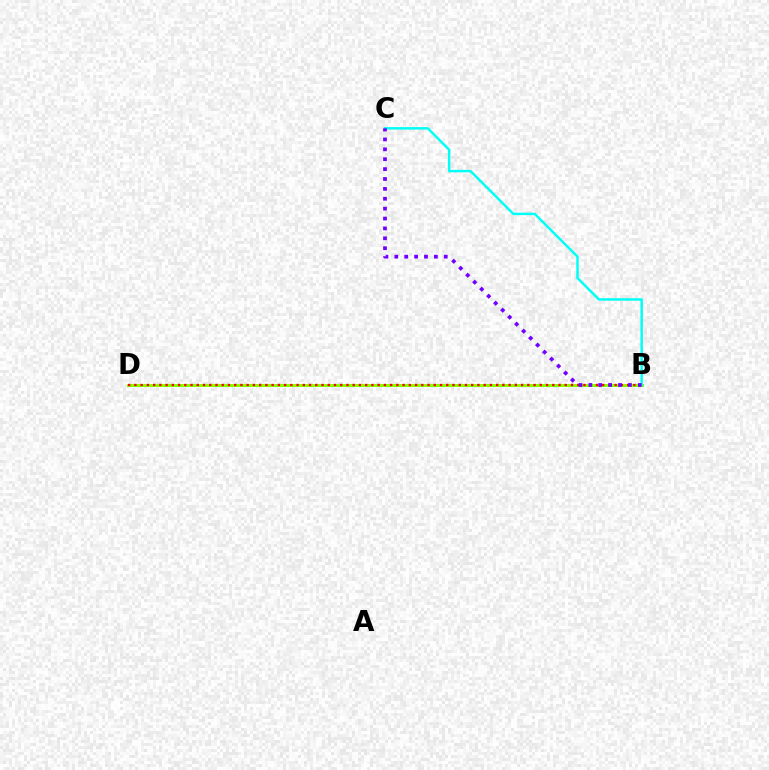{('B', 'D'): [{'color': '#84ff00', 'line_style': 'solid', 'thickness': 2.16}, {'color': '#ff0000', 'line_style': 'dotted', 'thickness': 1.69}], ('B', 'C'): [{'color': '#00fff6', 'line_style': 'solid', 'thickness': 1.78}, {'color': '#7200ff', 'line_style': 'dotted', 'thickness': 2.69}]}